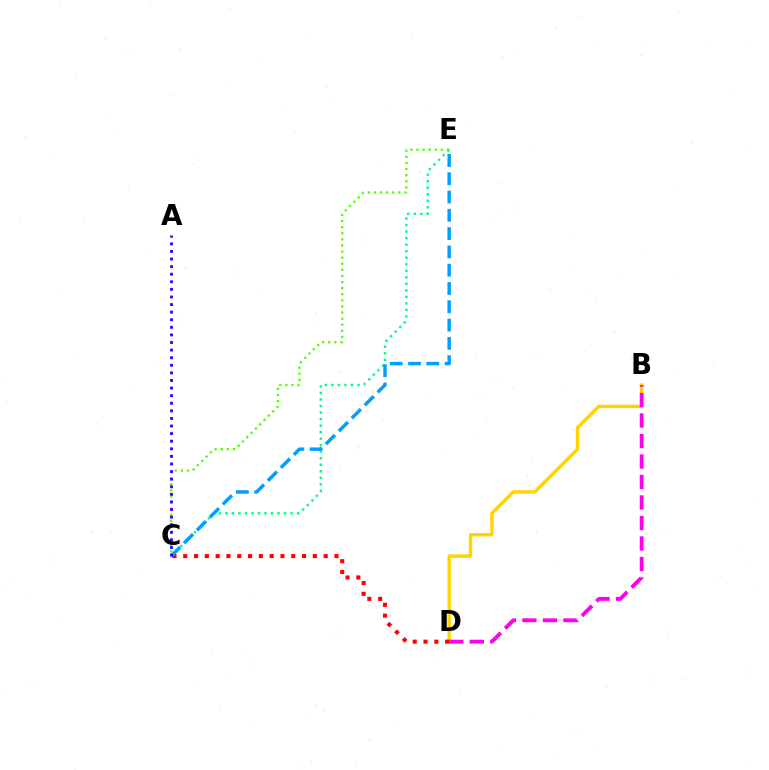{('C', 'E'): [{'color': '#00ff86', 'line_style': 'dotted', 'thickness': 1.77}, {'color': '#009eff', 'line_style': 'dashed', 'thickness': 2.49}, {'color': '#4fff00', 'line_style': 'dotted', 'thickness': 1.66}], ('B', 'D'): [{'color': '#ffd500', 'line_style': 'solid', 'thickness': 2.45}, {'color': '#ff00ed', 'line_style': 'dashed', 'thickness': 2.78}], ('C', 'D'): [{'color': '#ff0000', 'line_style': 'dotted', 'thickness': 2.94}], ('A', 'C'): [{'color': '#3700ff', 'line_style': 'dotted', 'thickness': 2.06}]}